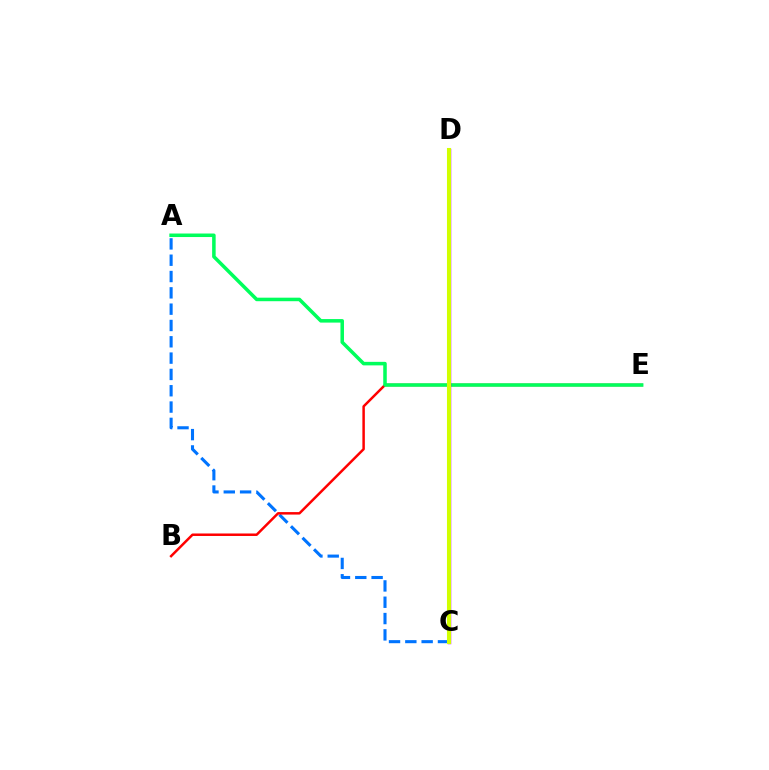{('A', 'C'): [{'color': '#0074ff', 'line_style': 'dashed', 'thickness': 2.22}], ('B', 'E'): [{'color': '#ff0000', 'line_style': 'solid', 'thickness': 1.79}], ('A', 'E'): [{'color': '#00ff5c', 'line_style': 'solid', 'thickness': 2.54}], ('C', 'D'): [{'color': '#b900ff', 'line_style': 'solid', 'thickness': 2.49}, {'color': '#d1ff00', 'line_style': 'solid', 'thickness': 2.92}]}